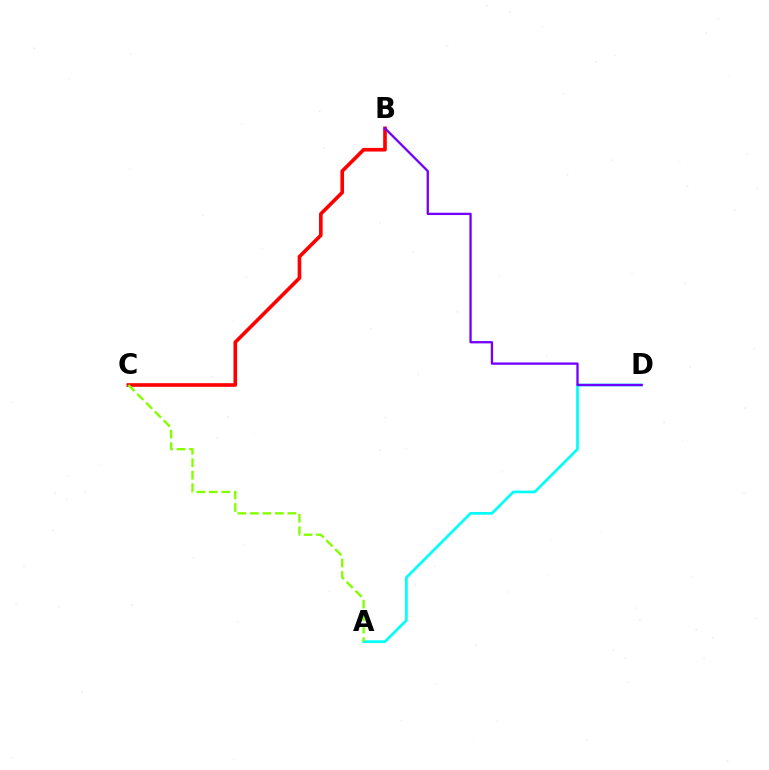{('A', 'D'): [{'color': '#00fff6', 'line_style': 'solid', 'thickness': 1.95}], ('B', 'C'): [{'color': '#ff0000', 'line_style': 'solid', 'thickness': 2.61}], ('A', 'C'): [{'color': '#84ff00', 'line_style': 'dashed', 'thickness': 1.7}], ('B', 'D'): [{'color': '#7200ff', 'line_style': 'solid', 'thickness': 1.66}]}